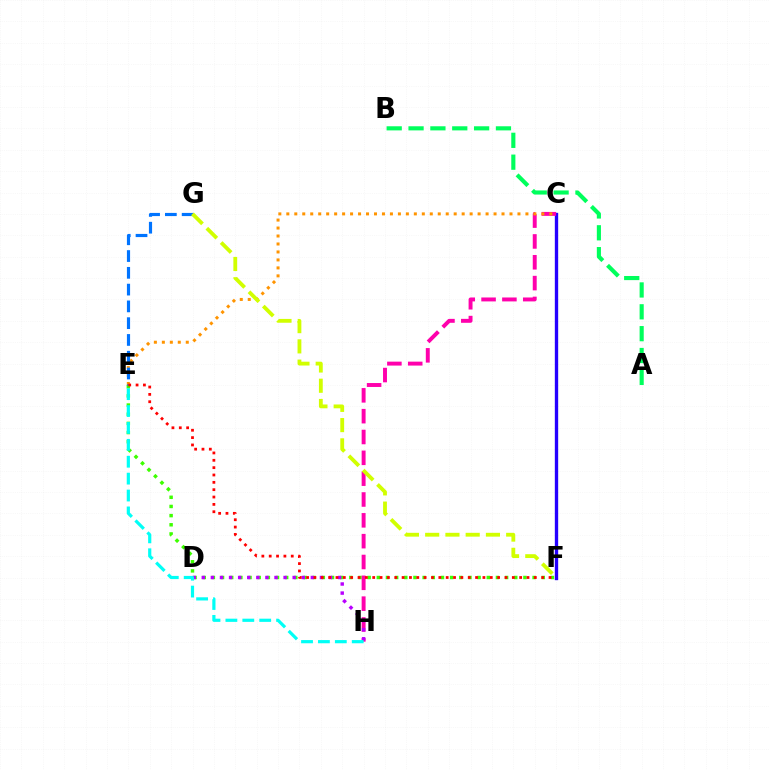{('E', 'F'): [{'color': '#3dff00', 'line_style': 'dotted', 'thickness': 2.49}, {'color': '#ff0000', 'line_style': 'dotted', 'thickness': 2.0}], ('A', 'B'): [{'color': '#00ff5c', 'line_style': 'dashed', 'thickness': 2.97}], ('C', 'F'): [{'color': '#2500ff', 'line_style': 'solid', 'thickness': 2.41}], ('C', 'H'): [{'color': '#ff00ac', 'line_style': 'dashed', 'thickness': 2.83}], ('C', 'E'): [{'color': '#ff9400', 'line_style': 'dotted', 'thickness': 2.17}], ('E', 'G'): [{'color': '#0074ff', 'line_style': 'dashed', 'thickness': 2.28}], ('D', 'H'): [{'color': '#b900ff', 'line_style': 'dotted', 'thickness': 2.47}], ('E', 'H'): [{'color': '#00fff6', 'line_style': 'dashed', 'thickness': 2.3}], ('F', 'G'): [{'color': '#d1ff00', 'line_style': 'dashed', 'thickness': 2.75}]}